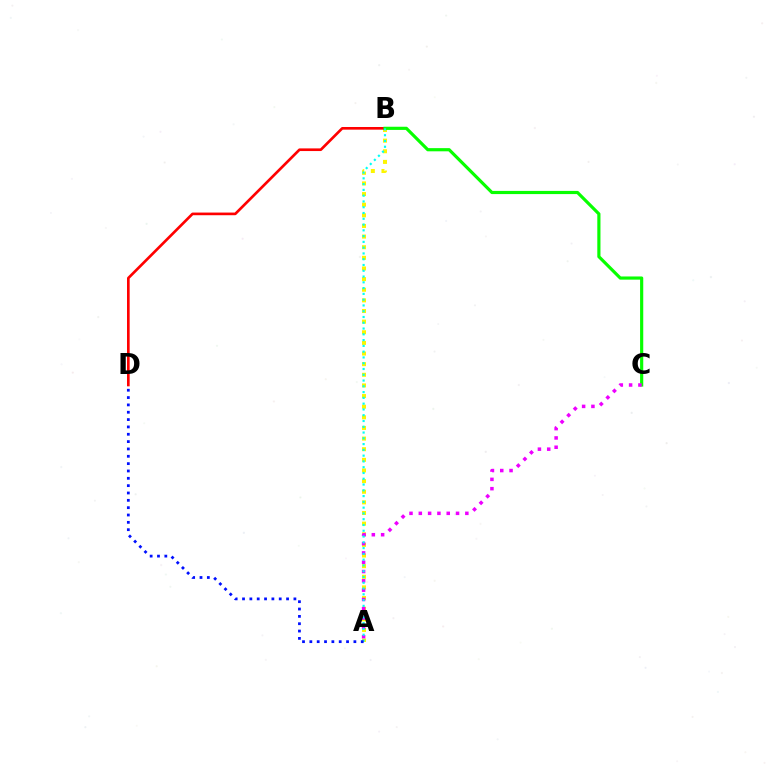{('A', 'B'): [{'color': '#fcf500', 'line_style': 'dotted', 'thickness': 2.89}, {'color': '#00fff6', 'line_style': 'dotted', 'thickness': 1.57}], ('B', 'D'): [{'color': '#ff0000', 'line_style': 'solid', 'thickness': 1.91}], ('B', 'C'): [{'color': '#08ff00', 'line_style': 'solid', 'thickness': 2.28}], ('A', 'C'): [{'color': '#ee00ff', 'line_style': 'dotted', 'thickness': 2.53}], ('A', 'D'): [{'color': '#0010ff', 'line_style': 'dotted', 'thickness': 1.99}]}